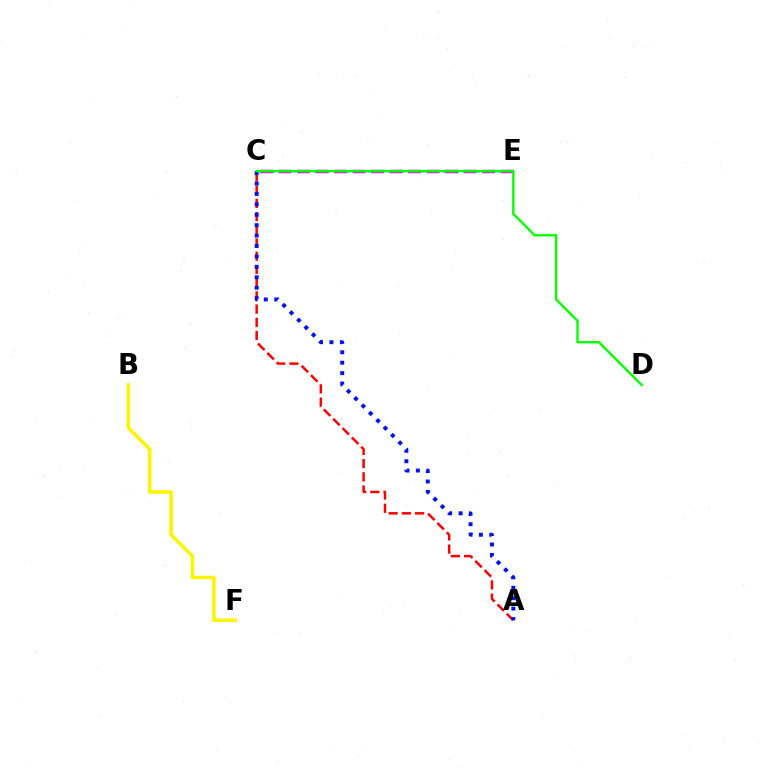{('A', 'C'): [{'color': '#ff0000', 'line_style': 'dashed', 'thickness': 1.79}, {'color': '#0010ff', 'line_style': 'dotted', 'thickness': 2.83}], ('C', 'E'): [{'color': '#00fff6', 'line_style': 'dotted', 'thickness': 1.85}, {'color': '#ee00ff', 'line_style': 'dashed', 'thickness': 2.51}], ('B', 'F'): [{'color': '#fcf500', 'line_style': 'solid', 'thickness': 2.54}], ('C', 'D'): [{'color': '#08ff00', 'line_style': 'solid', 'thickness': 1.72}]}